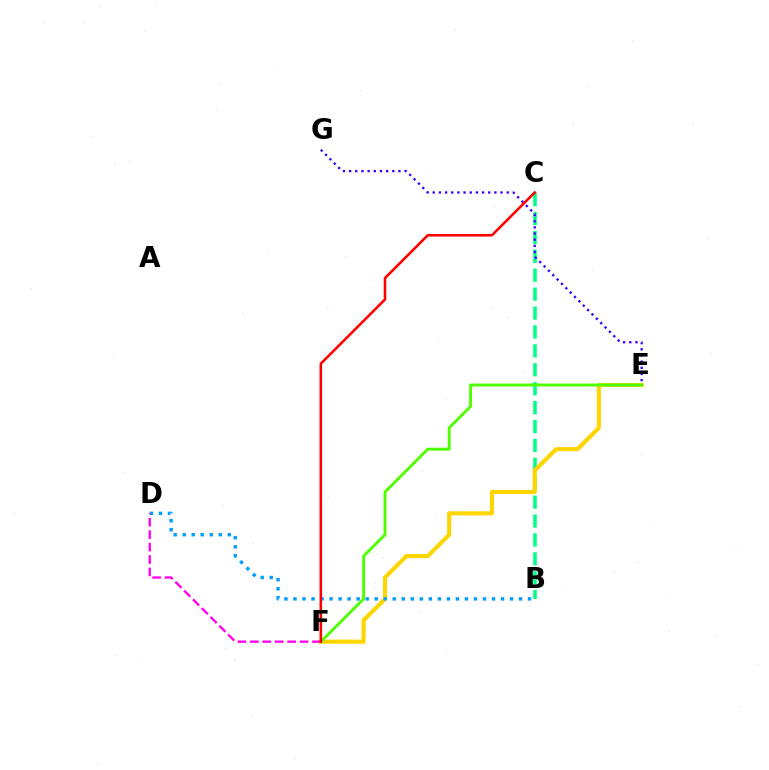{('B', 'C'): [{'color': '#00ff86', 'line_style': 'dashed', 'thickness': 2.57}], ('E', 'G'): [{'color': '#3700ff', 'line_style': 'dotted', 'thickness': 1.68}], ('E', 'F'): [{'color': '#ffd500', 'line_style': 'solid', 'thickness': 2.97}, {'color': '#4fff00', 'line_style': 'solid', 'thickness': 2.09}], ('B', 'D'): [{'color': '#009eff', 'line_style': 'dotted', 'thickness': 2.45}], ('D', 'F'): [{'color': '#ff00ed', 'line_style': 'dashed', 'thickness': 1.69}], ('C', 'F'): [{'color': '#ff0000', 'line_style': 'solid', 'thickness': 1.85}]}